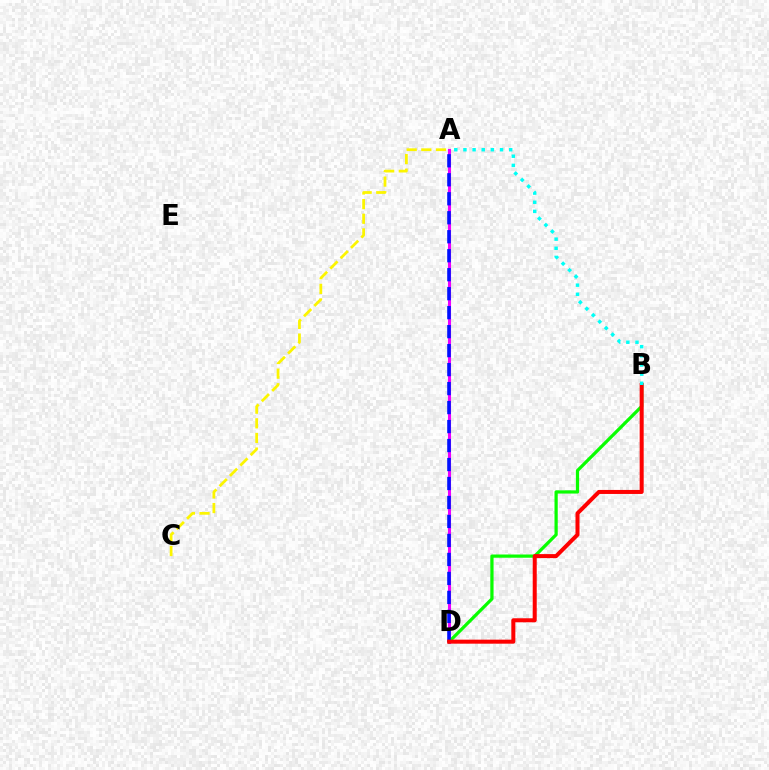{('A', 'D'): [{'color': '#ee00ff', 'line_style': 'solid', 'thickness': 2.22}, {'color': '#0010ff', 'line_style': 'dashed', 'thickness': 2.58}], ('B', 'D'): [{'color': '#08ff00', 'line_style': 'solid', 'thickness': 2.32}, {'color': '#ff0000', 'line_style': 'solid', 'thickness': 2.89}], ('A', 'C'): [{'color': '#fcf500', 'line_style': 'dashed', 'thickness': 1.99}], ('A', 'B'): [{'color': '#00fff6', 'line_style': 'dotted', 'thickness': 2.49}]}